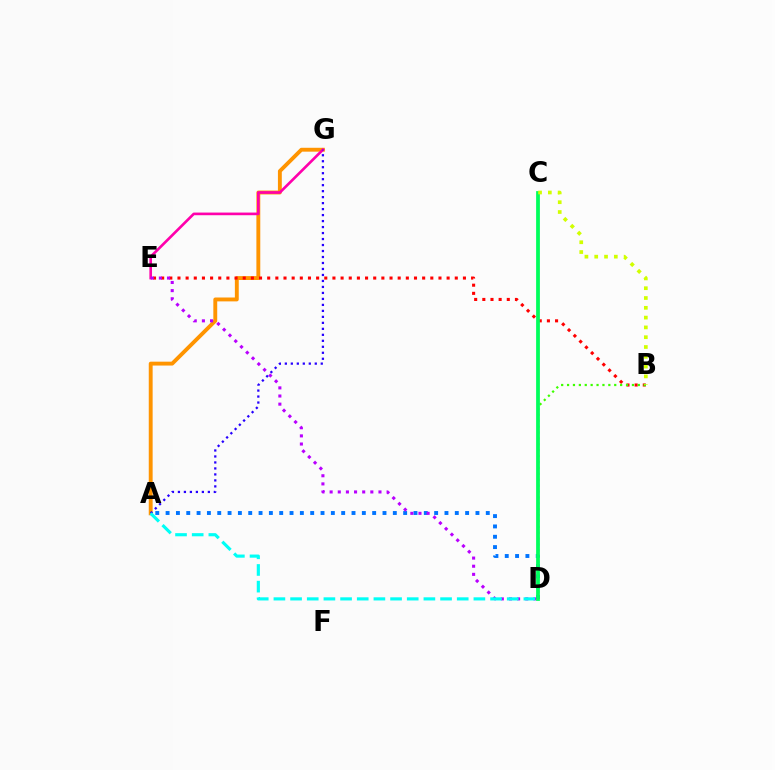{('A', 'G'): [{'color': '#ff9400', 'line_style': 'solid', 'thickness': 2.79}, {'color': '#2500ff', 'line_style': 'dotted', 'thickness': 1.63}], ('B', 'E'): [{'color': '#ff0000', 'line_style': 'dotted', 'thickness': 2.22}], ('A', 'D'): [{'color': '#0074ff', 'line_style': 'dotted', 'thickness': 2.81}, {'color': '#00fff6', 'line_style': 'dashed', 'thickness': 2.26}], ('B', 'D'): [{'color': '#3dff00', 'line_style': 'dotted', 'thickness': 1.6}], ('E', 'G'): [{'color': '#ff00ac', 'line_style': 'solid', 'thickness': 1.9}], ('D', 'E'): [{'color': '#b900ff', 'line_style': 'dotted', 'thickness': 2.21}], ('C', 'D'): [{'color': '#00ff5c', 'line_style': 'solid', 'thickness': 2.71}], ('B', 'C'): [{'color': '#d1ff00', 'line_style': 'dotted', 'thickness': 2.66}]}